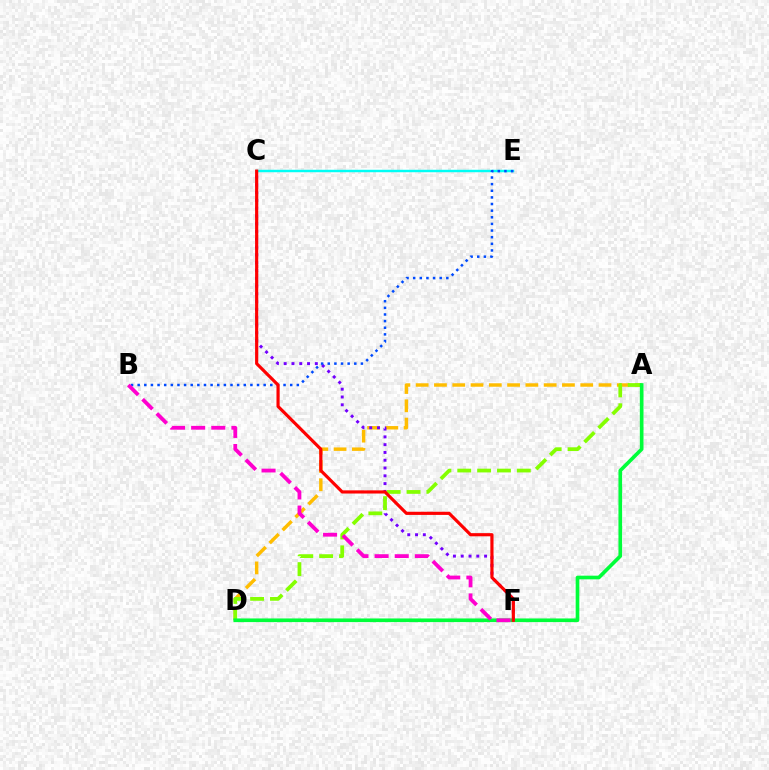{('C', 'E'): [{'color': '#00fff6', 'line_style': 'solid', 'thickness': 1.77}], ('A', 'D'): [{'color': '#ffbd00', 'line_style': 'dashed', 'thickness': 2.48}, {'color': '#84ff00', 'line_style': 'dashed', 'thickness': 2.7}, {'color': '#00ff39', 'line_style': 'solid', 'thickness': 2.63}], ('C', 'F'): [{'color': '#7200ff', 'line_style': 'dotted', 'thickness': 2.12}, {'color': '#ff0000', 'line_style': 'solid', 'thickness': 2.27}], ('B', 'E'): [{'color': '#004bff', 'line_style': 'dotted', 'thickness': 1.8}], ('B', 'F'): [{'color': '#ff00cf', 'line_style': 'dashed', 'thickness': 2.73}]}